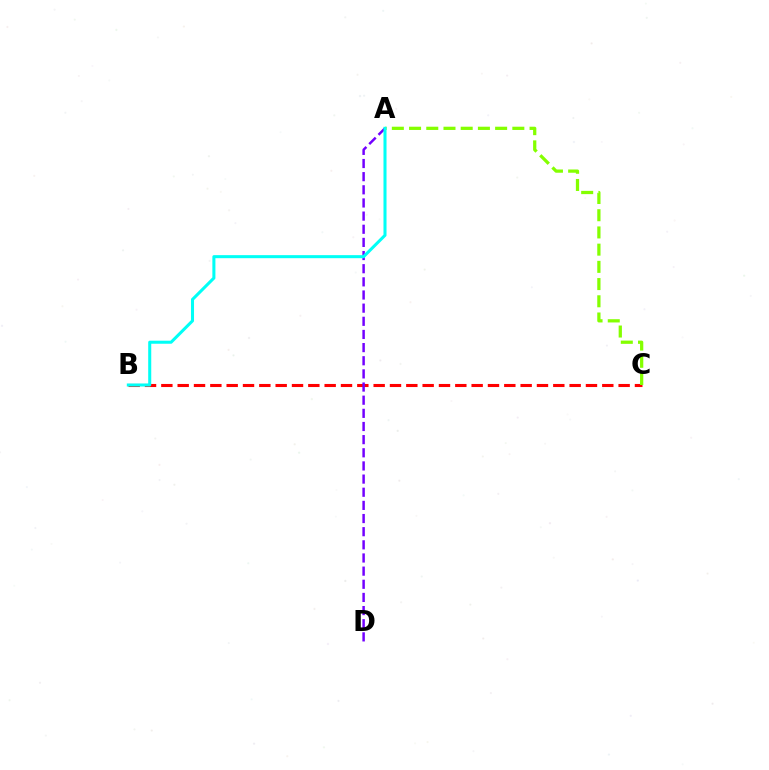{('B', 'C'): [{'color': '#ff0000', 'line_style': 'dashed', 'thickness': 2.22}], ('A', 'D'): [{'color': '#7200ff', 'line_style': 'dashed', 'thickness': 1.79}], ('A', 'C'): [{'color': '#84ff00', 'line_style': 'dashed', 'thickness': 2.34}], ('A', 'B'): [{'color': '#00fff6', 'line_style': 'solid', 'thickness': 2.19}]}